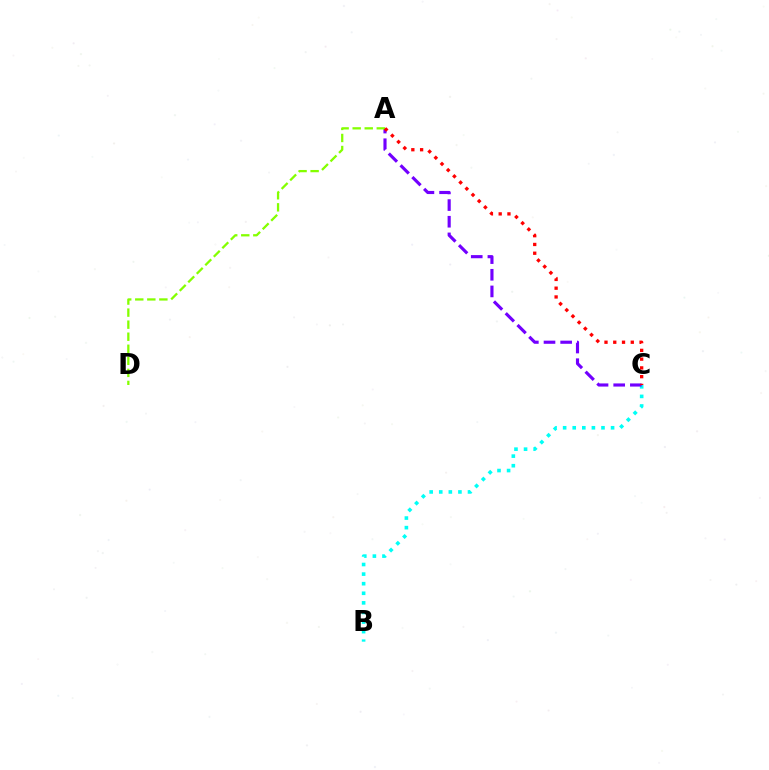{('B', 'C'): [{'color': '#00fff6', 'line_style': 'dotted', 'thickness': 2.61}], ('A', 'C'): [{'color': '#7200ff', 'line_style': 'dashed', 'thickness': 2.26}, {'color': '#ff0000', 'line_style': 'dotted', 'thickness': 2.38}], ('A', 'D'): [{'color': '#84ff00', 'line_style': 'dashed', 'thickness': 1.64}]}